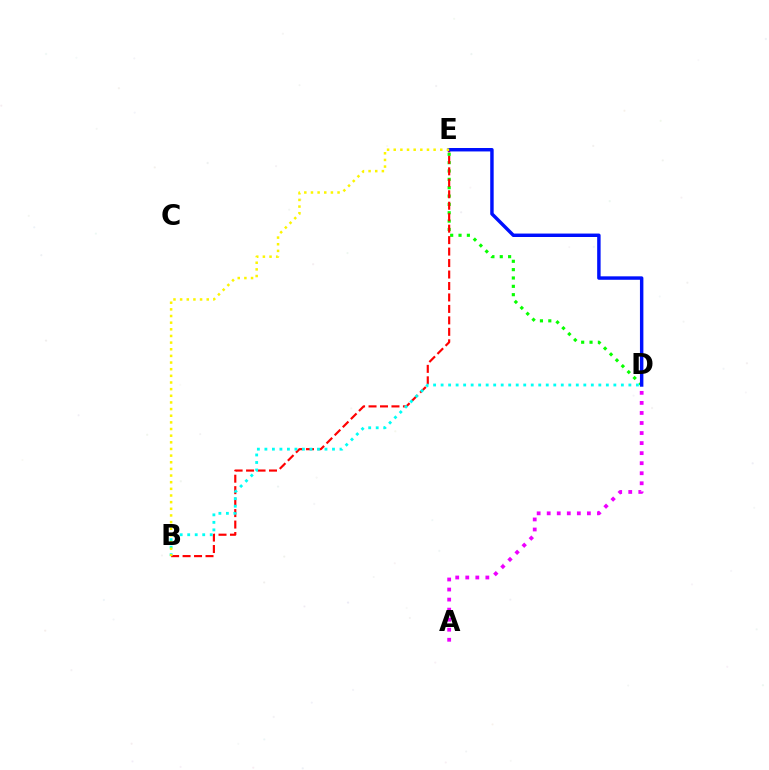{('D', 'E'): [{'color': '#08ff00', 'line_style': 'dotted', 'thickness': 2.27}, {'color': '#0010ff', 'line_style': 'solid', 'thickness': 2.48}], ('B', 'E'): [{'color': '#ff0000', 'line_style': 'dashed', 'thickness': 1.56}, {'color': '#fcf500', 'line_style': 'dotted', 'thickness': 1.81}], ('A', 'D'): [{'color': '#ee00ff', 'line_style': 'dotted', 'thickness': 2.73}], ('B', 'D'): [{'color': '#00fff6', 'line_style': 'dotted', 'thickness': 2.04}]}